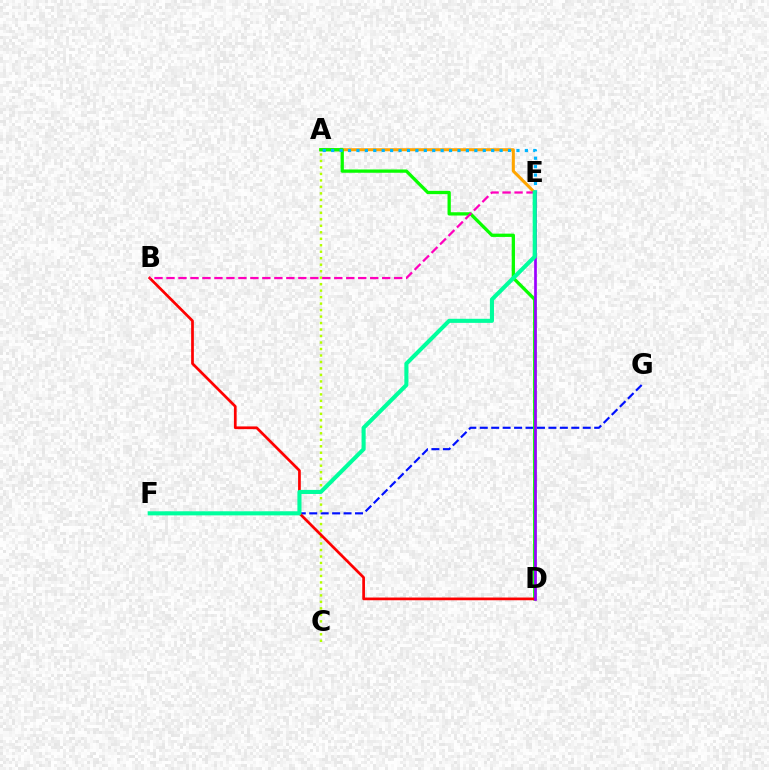{('F', 'G'): [{'color': '#0010ff', 'line_style': 'dashed', 'thickness': 1.55}], ('A', 'C'): [{'color': '#b3ff00', 'line_style': 'dotted', 'thickness': 1.76}], ('A', 'E'): [{'color': '#ffa500', 'line_style': 'solid', 'thickness': 2.18}, {'color': '#00b5ff', 'line_style': 'dotted', 'thickness': 2.29}], ('A', 'D'): [{'color': '#08ff00', 'line_style': 'solid', 'thickness': 2.36}], ('B', 'D'): [{'color': '#ff0000', 'line_style': 'solid', 'thickness': 1.96}], ('D', 'E'): [{'color': '#9b00ff', 'line_style': 'solid', 'thickness': 1.95}], ('B', 'E'): [{'color': '#ff00bd', 'line_style': 'dashed', 'thickness': 1.63}], ('E', 'F'): [{'color': '#00ff9d', 'line_style': 'solid', 'thickness': 2.94}]}